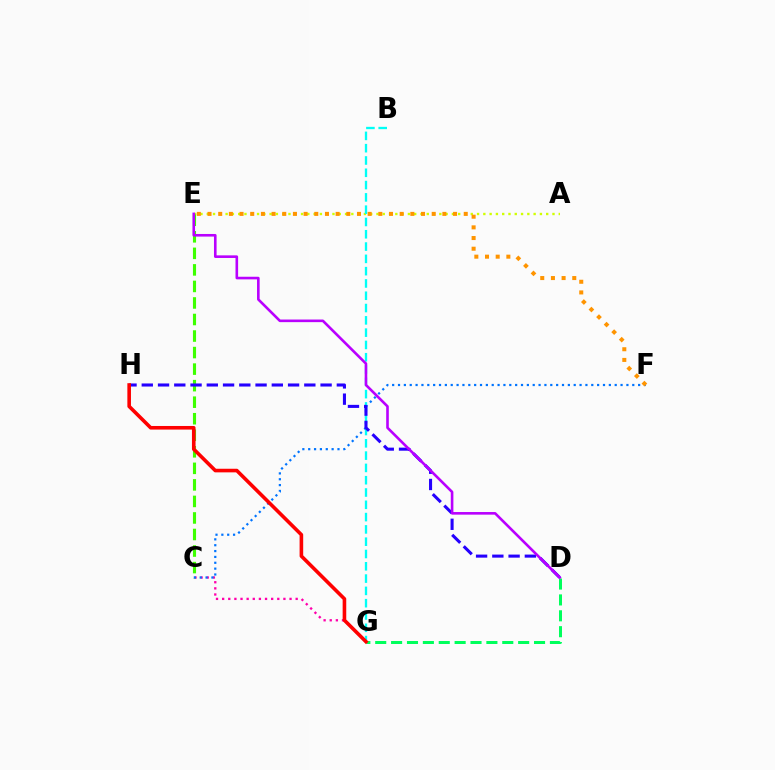{('A', 'E'): [{'color': '#d1ff00', 'line_style': 'dotted', 'thickness': 1.71}], ('C', 'G'): [{'color': '#ff00ac', 'line_style': 'dotted', 'thickness': 1.66}], ('C', 'E'): [{'color': '#3dff00', 'line_style': 'dashed', 'thickness': 2.25}], ('C', 'F'): [{'color': '#0074ff', 'line_style': 'dotted', 'thickness': 1.59}], ('B', 'G'): [{'color': '#00fff6', 'line_style': 'dashed', 'thickness': 1.67}], ('D', 'H'): [{'color': '#2500ff', 'line_style': 'dashed', 'thickness': 2.21}], ('E', 'F'): [{'color': '#ff9400', 'line_style': 'dotted', 'thickness': 2.9}], ('D', 'G'): [{'color': '#00ff5c', 'line_style': 'dashed', 'thickness': 2.16}], ('D', 'E'): [{'color': '#b900ff', 'line_style': 'solid', 'thickness': 1.88}], ('G', 'H'): [{'color': '#ff0000', 'line_style': 'solid', 'thickness': 2.59}]}